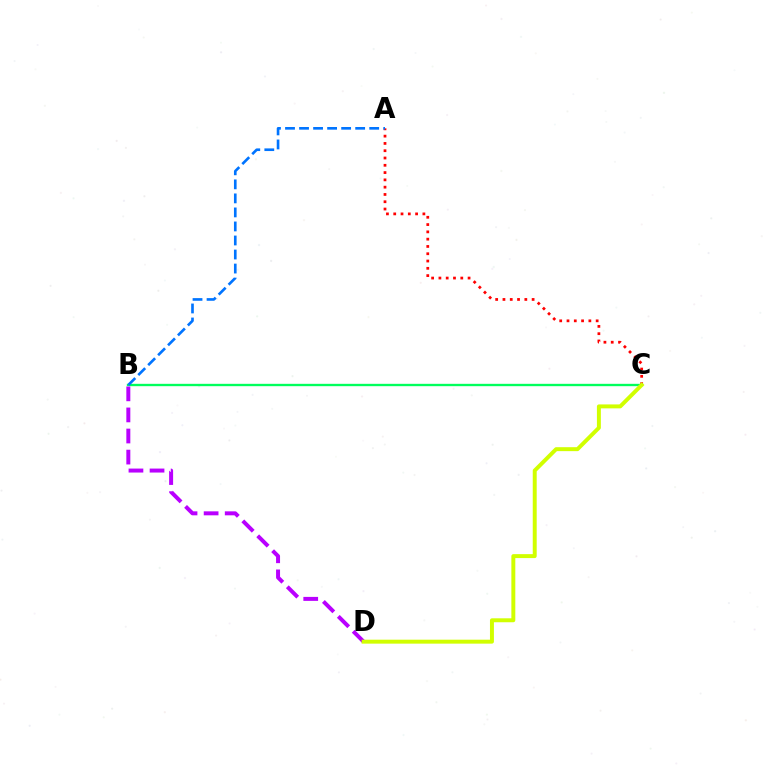{('B', 'C'): [{'color': '#00ff5c', 'line_style': 'solid', 'thickness': 1.69}], ('B', 'D'): [{'color': '#b900ff', 'line_style': 'dashed', 'thickness': 2.86}], ('A', 'C'): [{'color': '#ff0000', 'line_style': 'dotted', 'thickness': 1.98}], ('C', 'D'): [{'color': '#d1ff00', 'line_style': 'solid', 'thickness': 2.84}], ('A', 'B'): [{'color': '#0074ff', 'line_style': 'dashed', 'thickness': 1.91}]}